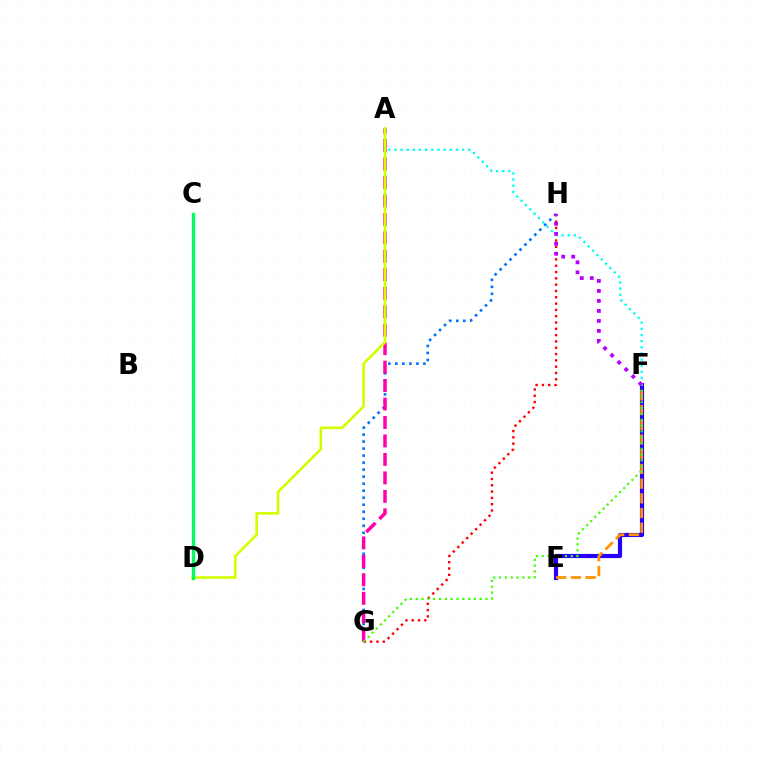{('E', 'F'): [{'color': '#2500ff', 'line_style': 'solid', 'thickness': 3.0}, {'color': '#ff9400', 'line_style': 'dashed', 'thickness': 2.0}], ('G', 'H'): [{'color': '#0074ff', 'line_style': 'dotted', 'thickness': 1.91}, {'color': '#ff0000', 'line_style': 'dotted', 'thickness': 1.71}], ('A', 'G'): [{'color': '#ff00ac', 'line_style': 'dashed', 'thickness': 2.51}], ('A', 'F'): [{'color': '#00fff6', 'line_style': 'dotted', 'thickness': 1.67}], ('A', 'D'): [{'color': '#d1ff00', 'line_style': 'solid', 'thickness': 1.89}], ('F', 'G'): [{'color': '#3dff00', 'line_style': 'dotted', 'thickness': 1.58}], ('C', 'D'): [{'color': '#00ff5c', 'line_style': 'solid', 'thickness': 2.38}], ('F', 'H'): [{'color': '#b900ff', 'line_style': 'dotted', 'thickness': 2.71}]}